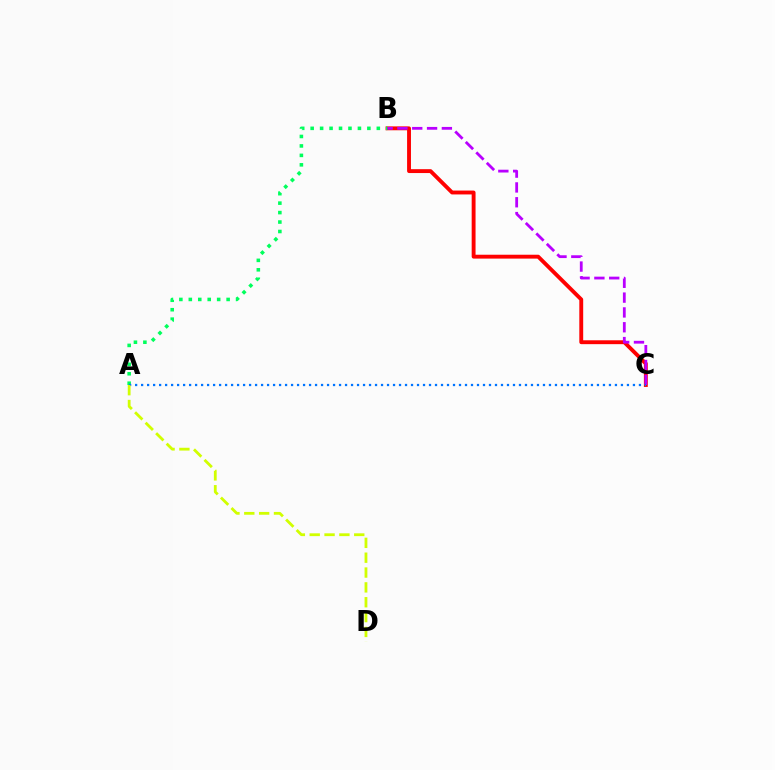{('B', 'C'): [{'color': '#ff0000', 'line_style': 'solid', 'thickness': 2.79}, {'color': '#b900ff', 'line_style': 'dashed', 'thickness': 2.01}], ('A', 'B'): [{'color': '#00ff5c', 'line_style': 'dotted', 'thickness': 2.57}], ('A', 'C'): [{'color': '#0074ff', 'line_style': 'dotted', 'thickness': 1.63}], ('A', 'D'): [{'color': '#d1ff00', 'line_style': 'dashed', 'thickness': 2.02}]}